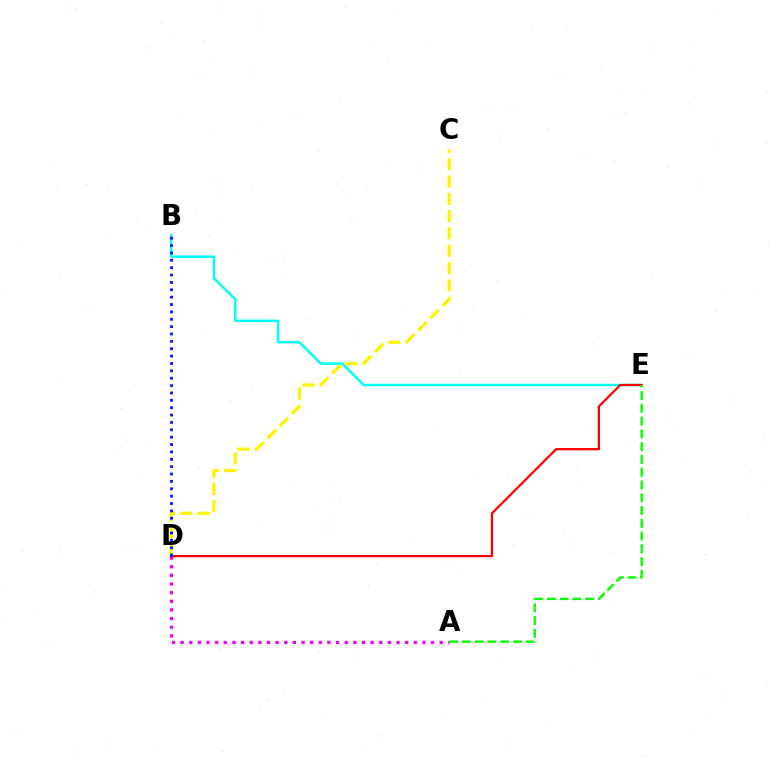{('B', 'E'): [{'color': '#00fff6', 'line_style': 'solid', 'thickness': 1.79}], ('A', 'D'): [{'color': '#ee00ff', 'line_style': 'dotted', 'thickness': 2.35}], ('C', 'D'): [{'color': '#fcf500', 'line_style': 'dashed', 'thickness': 2.35}], ('D', 'E'): [{'color': '#ff0000', 'line_style': 'solid', 'thickness': 1.61}], ('B', 'D'): [{'color': '#0010ff', 'line_style': 'dotted', 'thickness': 2.0}], ('A', 'E'): [{'color': '#08ff00', 'line_style': 'dashed', 'thickness': 1.74}]}